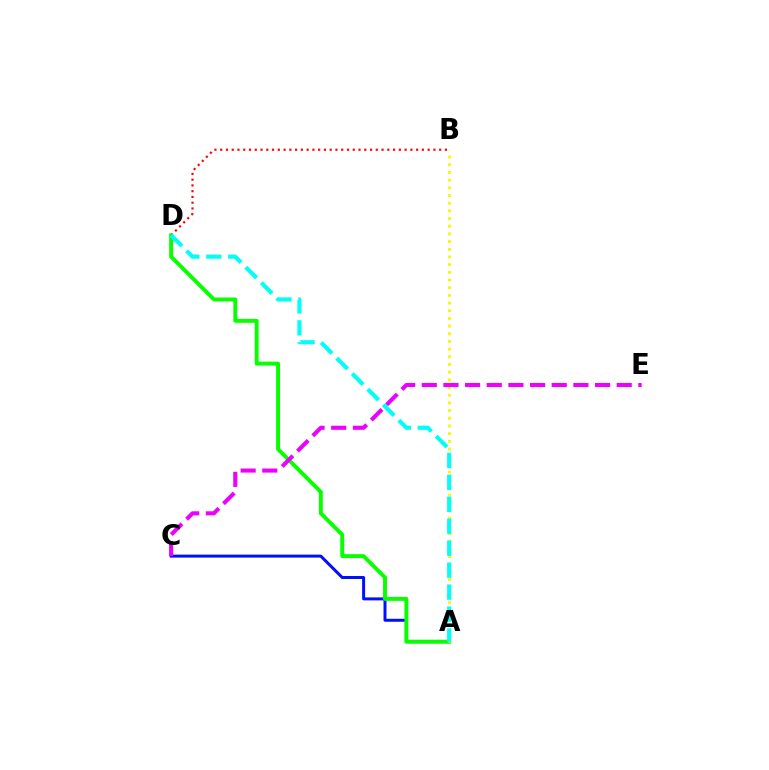{('B', 'D'): [{'color': '#ff0000', 'line_style': 'dotted', 'thickness': 1.57}], ('A', 'C'): [{'color': '#0010ff', 'line_style': 'solid', 'thickness': 2.15}], ('A', 'D'): [{'color': '#08ff00', 'line_style': 'solid', 'thickness': 2.82}, {'color': '#00fff6', 'line_style': 'dashed', 'thickness': 2.98}], ('A', 'B'): [{'color': '#fcf500', 'line_style': 'dotted', 'thickness': 2.09}], ('C', 'E'): [{'color': '#ee00ff', 'line_style': 'dashed', 'thickness': 2.94}]}